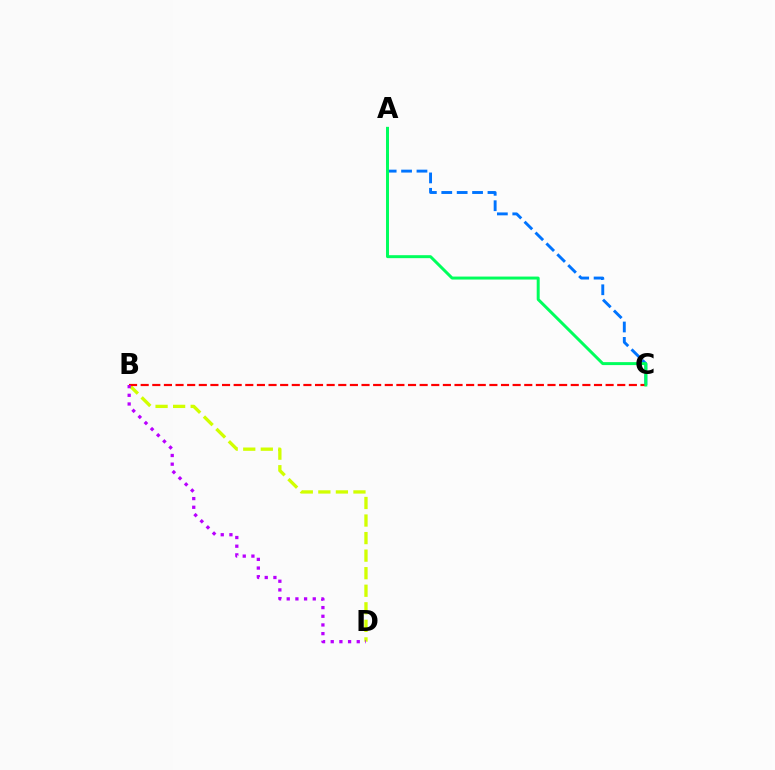{('A', 'C'): [{'color': '#0074ff', 'line_style': 'dashed', 'thickness': 2.09}, {'color': '#00ff5c', 'line_style': 'solid', 'thickness': 2.14}], ('B', 'D'): [{'color': '#d1ff00', 'line_style': 'dashed', 'thickness': 2.38}, {'color': '#b900ff', 'line_style': 'dotted', 'thickness': 2.36}], ('B', 'C'): [{'color': '#ff0000', 'line_style': 'dashed', 'thickness': 1.58}]}